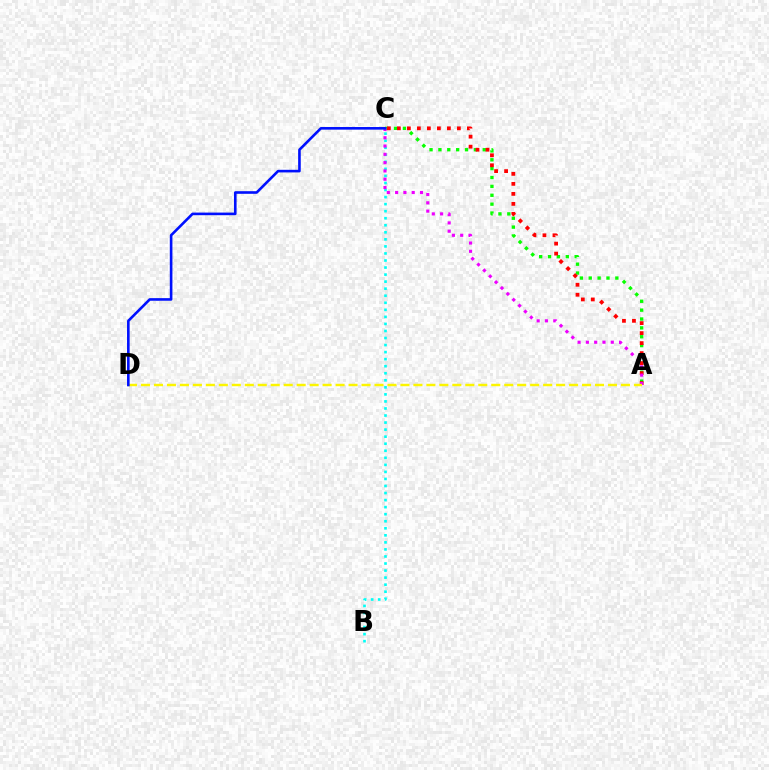{('A', 'C'): [{'color': '#08ff00', 'line_style': 'dotted', 'thickness': 2.41}, {'color': '#ff0000', 'line_style': 'dotted', 'thickness': 2.72}, {'color': '#ee00ff', 'line_style': 'dotted', 'thickness': 2.25}], ('B', 'C'): [{'color': '#00fff6', 'line_style': 'dotted', 'thickness': 1.91}], ('A', 'D'): [{'color': '#fcf500', 'line_style': 'dashed', 'thickness': 1.76}], ('C', 'D'): [{'color': '#0010ff', 'line_style': 'solid', 'thickness': 1.88}]}